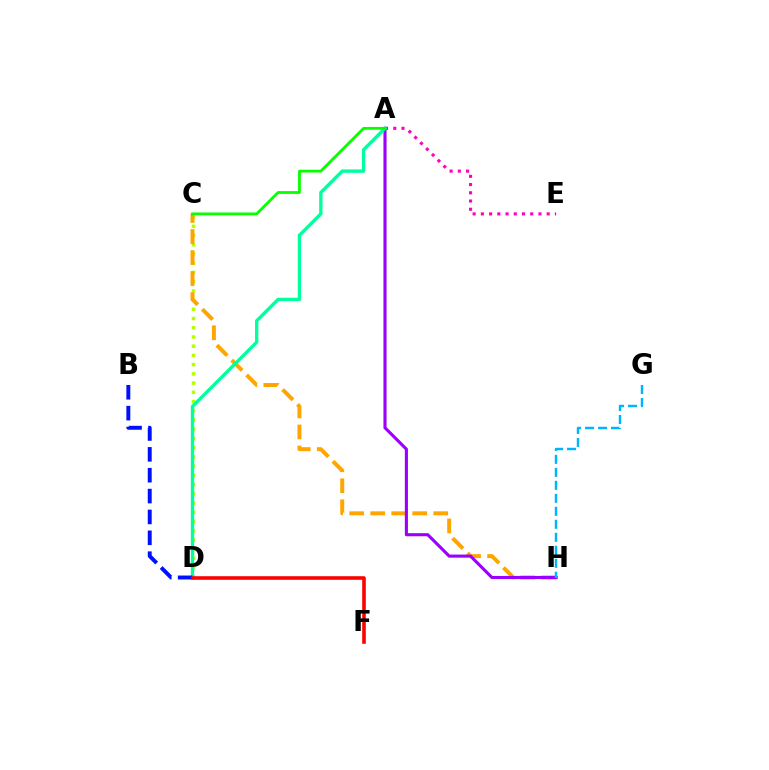{('C', 'D'): [{'color': '#b3ff00', 'line_style': 'dotted', 'thickness': 2.51}], ('C', 'H'): [{'color': '#ffa500', 'line_style': 'dashed', 'thickness': 2.86}], ('A', 'E'): [{'color': '#ff00bd', 'line_style': 'dotted', 'thickness': 2.24}], ('A', 'H'): [{'color': '#9b00ff', 'line_style': 'solid', 'thickness': 2.23}], ('A', 'D'): [{'color': '#00ff9d', 'line_style': 'solid', 'thickness': 2.42}], ('A', 'C'): [{'color': '#08ff00', 'line_style': 'solid', 'thickness': 2.02}], ('B', 'D'): [{'color': '#0010ff', 'line_style': 'dashed', 'thickness': 2.83}], ('D', 'F'): [{'color': '#ff0000', 'line_style': 'solid', 'thickness': 2.59}], ('G', 'H'): [{'color': '#00b5ff', 'line_style': 'dashed', 'thickness': 1.76}]}